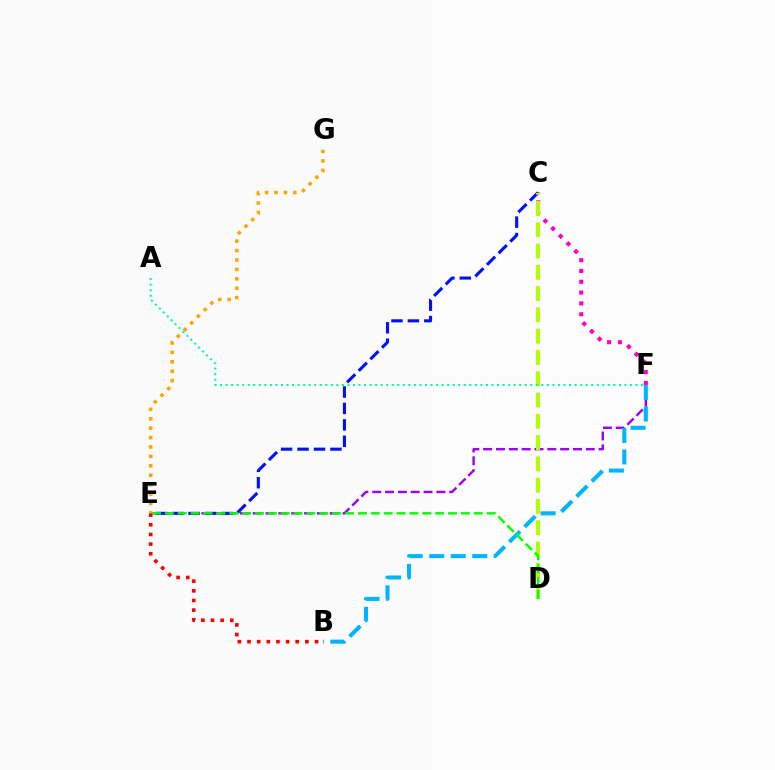{('B', 'E'): [{'color': '#ff0000', 'line_style': 'dotted', 'thickness': 2.62}], ('E', 'F'): [{'color': '#9b00ff', 'line_style': 'dashed', 'thickness': 1.74}], ('B', 'F'): [{'color': '#00b5ff', 'line_style': 'dashed', 'thickness': 2.92}], ('E', 'G'): [{'color': '#ffa500', 'line_style': 'dotted', 'thickness': 2.56}], ('C', 'E'): [{'color': '#0010ff', 'line_style': 'dashed', 'thickness': 2.23}], ('C', 'F'): [{'color': '#ff00bd', 'line_style': 'dotted', 'thickness': 2.94}], ('C', 'D'): [{'color': '#b3ff00', 'line_style': 'dashed', 'thickness': 2.89}], ('D', 'E'): [{'color': '#08ff00', 'line_style': 'dashed', 'thickness': 1.75}], ('A', 'F'): [{'color': '#00ff9d', 'line_style': 'dotted', 'thickness': 1.51}]}